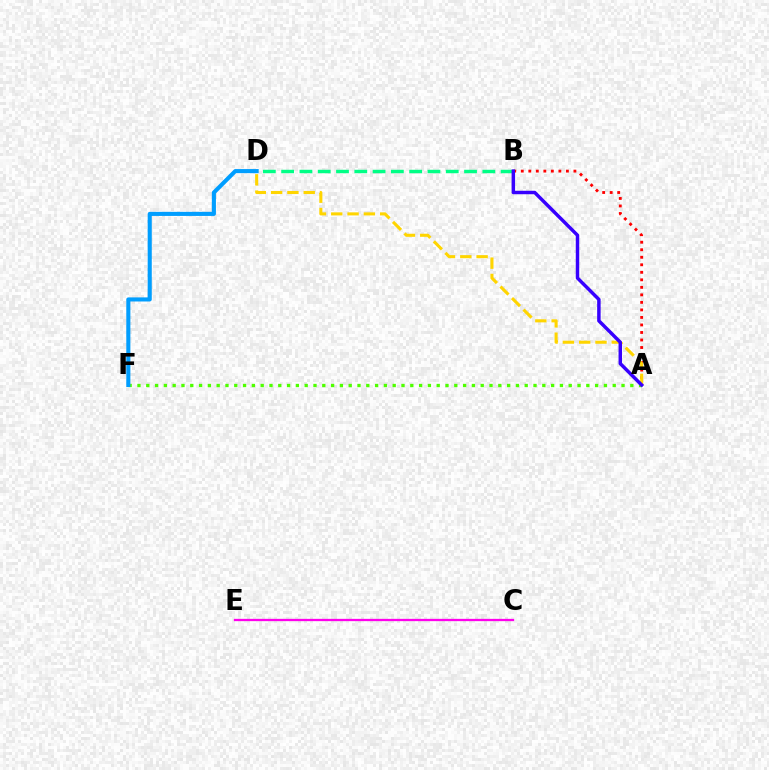{('B', 'D'): [{'color': '#00ff86', 'line_style': 'dashed', 'thickness': 2.48}], ('A', 'F'): [{'color': '#4fff00', 'line_style': 'dotted', 'thickness': 2.39}], ('A', 'B'): [{'color': '#ff0000', 'line_style': 'dotted', 'thickness': 2.04}, {'color': '#3700ff', 'line_style': 'solid', 'thickness': 2.49}], ('A', 'D'): [{'color': '#ffd500', 'line_style': 'dashed', 'thickness': 2.22}], ('D', 'F'): [{'color': '#009eff', 'line_style': 'solid', 'thickness': 2.94}], ('C', 'E'): [{'color': '#ff00ed', 'line_style': 'solid', 'thickness': 1.66}]}